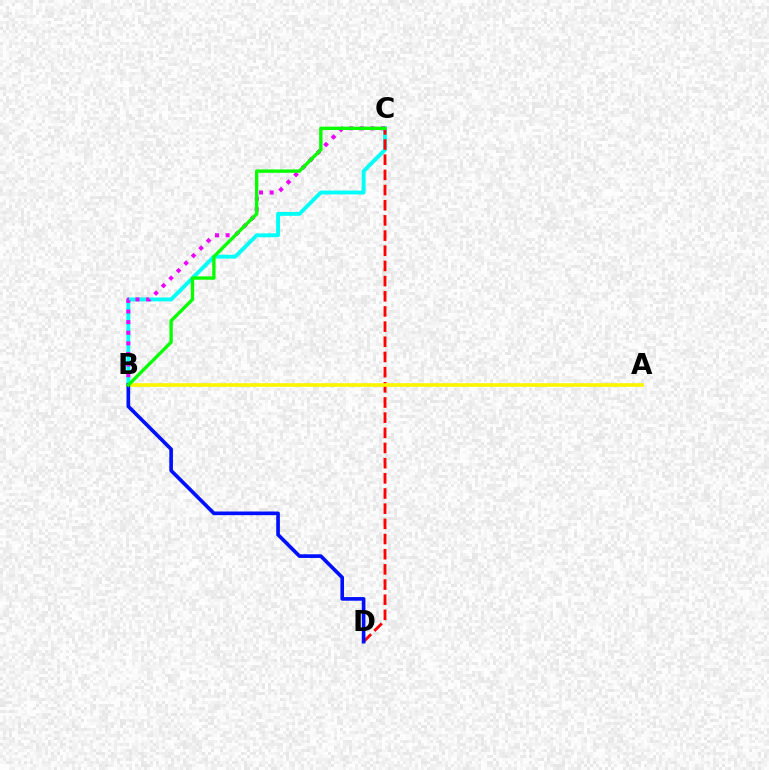{('B', 'C'): [{'color': '#00fff6', 'line_style': 'solid', 'thickness': 2.8}, {'color': '#ee00ff', 'line_style': 'dotted', 'thickness': 2.88}, {'color': '#08ff00', 'line_style': 'solid', 'thickness': 2.42}], ('C', 'D'): [{'color': '#ff0000', 'line_style': 'dashed', 'thickness': 2.06}], ('A', 'B'): [{'color': '#fcf500', 'line_style': 'solid', 'thickness': 2.62}], ('B', 'D'): [{'color': '#0010ff', 'line_style': 'solid', 'thickness': 2.63}]}